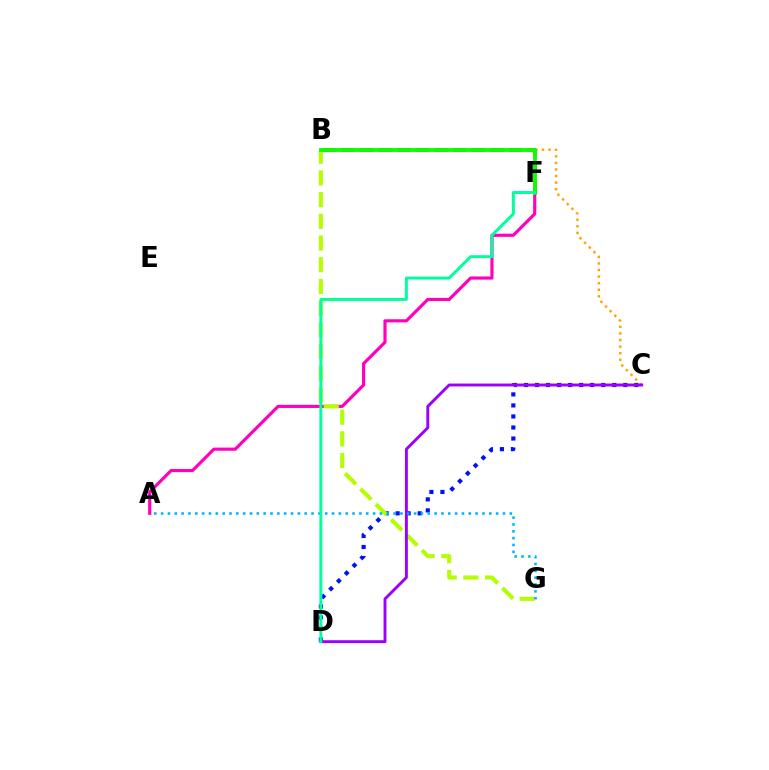{('C', 'D'): [{'color': '#0010ff', 'line_style': 'dotted', 'thickness': 3.0}, {'color': '#9b00ff', 'line_style': 'solid', 'thickness': 2.09}], ('A', 'F'): [{'color': '#ff00bd', 'line_style': 'solid', 'thickness': 2.27}], ('B', 'G'): [{'color': '#b3ff00', 'line_style': 'dashed', 'thickness': 2.95}], ('B', 'C'): [{'color': '#ffa500', 'line_style': 'dotted', 'thickness': 1.79}], ('B', 'F'): [{'color': '#ff0000', 'line_style': 'dashed', 'thickness': 2.53}, {'color': '#08ff00', 'line_style': 'solid', 'thickness': 2.75}], ('A', 'G'): [{'color': '#00b5ff', 'line_style': 'dotted', 'thickness': 1.86}], ('D', 'F'): [{'color': '#00ff9d', 'line_style': 'solid', 'thickness': 2.12}]}